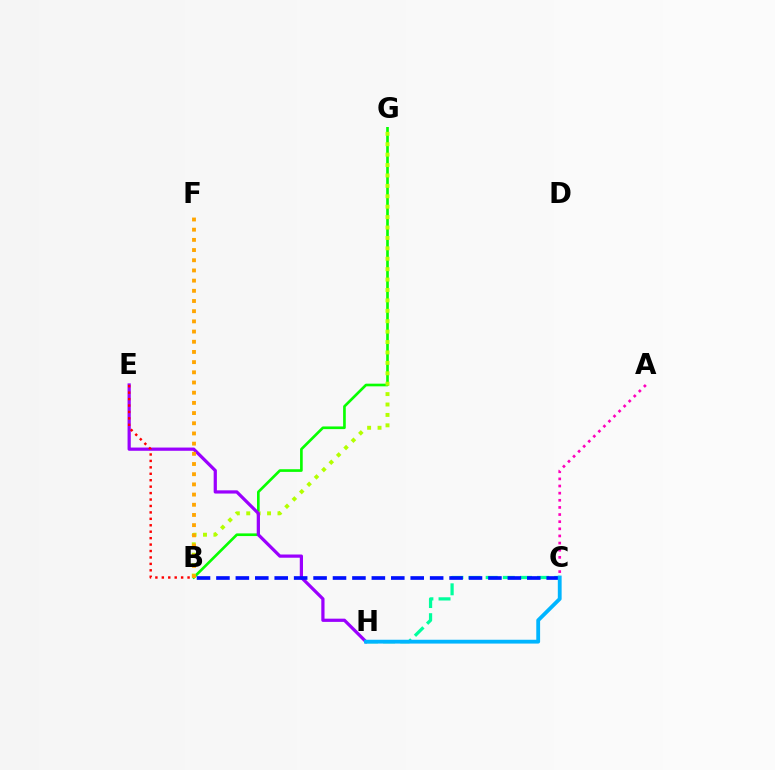{('B', 'G'): [{'color': '#08ff00', 'line_style': 'solid', 'thickness': 1.92}, {'color': '#b3ff00', 'line_style': 'dotted', 'thickness': 2.83}], ('E', 'H'): [{'color': '#9b00ff', 'line_style': 'solid', 'thickness': 2.32}], ('C', 'H'): [{'color': '#00ff9d', 'line_style': 'dashed', 'thickness': 2.33}, {'color': '#00b5ff', 'line_style': 'solid', 'thickness': 2.75}], ('B', 'E'): [{'color': '#ff0000', 'line_style': 'dotted', 'thickness': 1.75}], ('B', 'C'): [{'color': '#0010ff', 'line_style': 'dashed', 'thickness': 2.64}], ('A', 'C'): [{'color': '#ff00bd', 'line_style': 'dotted', 'thickness': 1.94}], ('B', 'F'): [{'color': '#ffa500', 'line_style': 'dotted', 'thickness': 2.77}]}